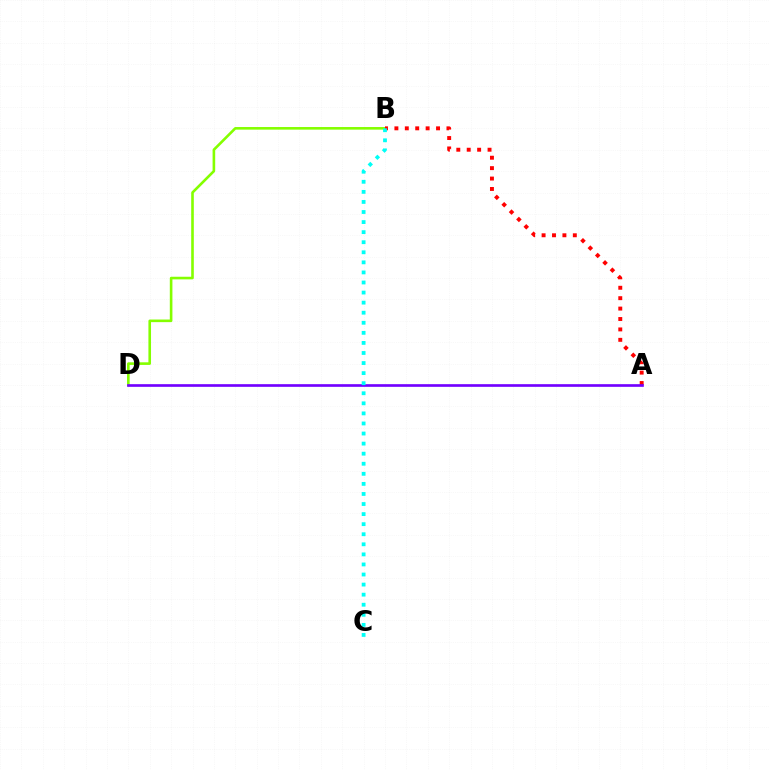{('B', 'D'): [{'color': '#84ff00', 'line_style': 'solid', 'thickness': 1.88}], ('A', 'B'): [{'color': '#ff0000', 'line_style': 'dotted', 'thickness': 2.83}], ('A', 'D'): [{'color': '#7200ff', 'line_style': 'solid', 'thickness': 1.92}], ('B', 'C'): [{'color': '#00fff6', 'line_style': 'dotted', 'thickness': 2.74}]}